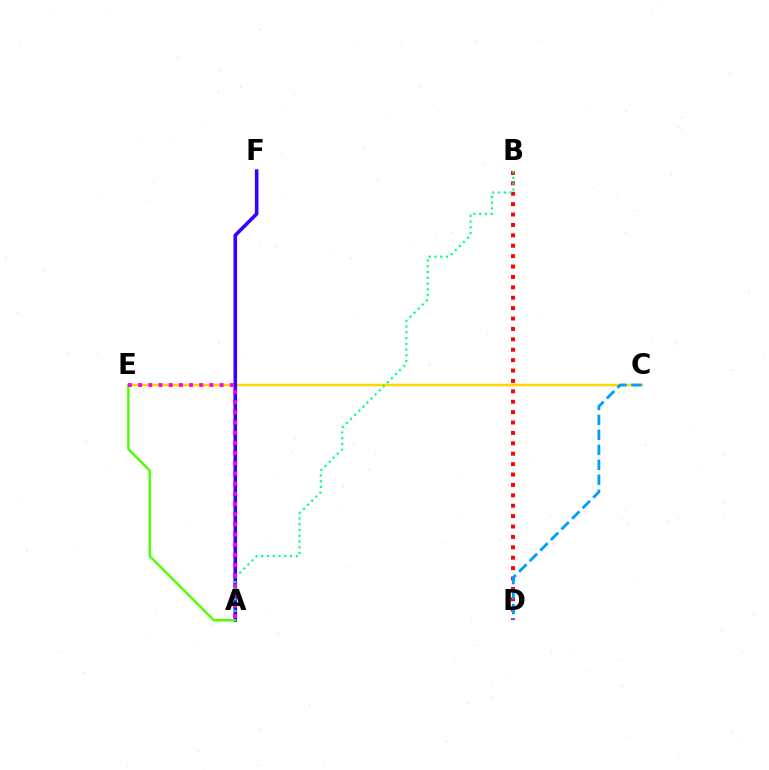{('B', 'D'): [{'color': '#ff0000', 'line_style': 'dotted', 'thickness': 2.83}], ('C', 'E'): [{'color': '#ffd500', 'line_style': 'solid', 'thickness': 1.8}], ('A', 'F'): [{'color': '#3700ff', 'line_style': 'solid', 'thickness': 2.59}], ('A', 'E'): [{'color': '#4fff00', 'line_style': 'solid', 'thickness': 1.75}, {'color': '#ff00ed', 'line_style': 'dotted', 'thickness': 2.77}], ('C', 'D'): [{'color': '#009eff', 'line_style': 'dashed', 'thickness': 2.03}], ('A', 'B'): [{'color': '#00ff86', 'line_style': 'dotted', 'thickness': 1.57}]}